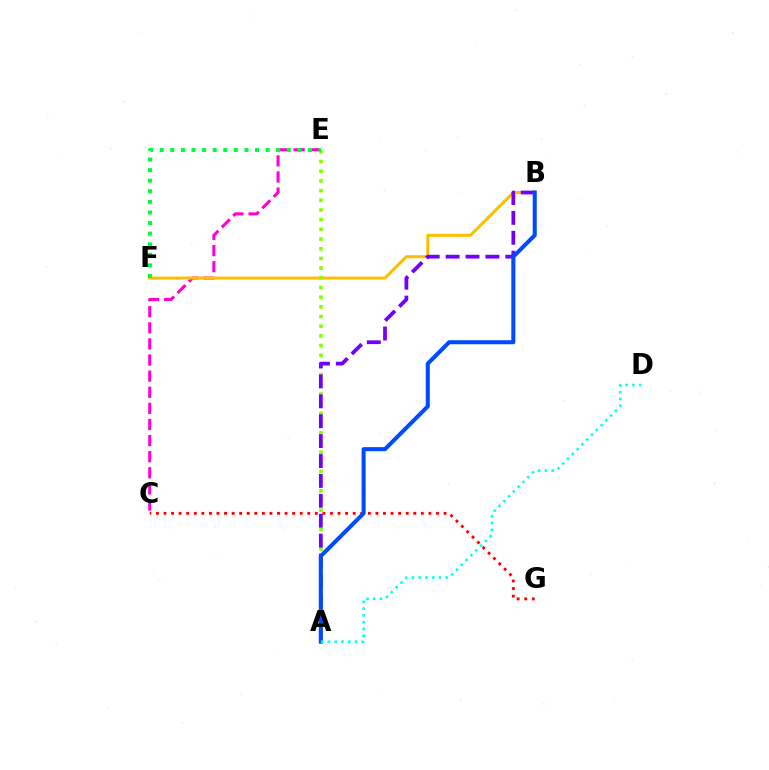{('C', 'E'): [{'color': '#ff00cf', 'line_style': 'dashed', 'thickness': 2.19}], ('B', 'F'): [{'color': '#ffbd00', 'line_style': 'solid', 'thickness': 2.15}], ('C', 'G'): [{'color': '#ff0000', 'line_style': 'dotted', 'thickness': 2.06}], ('A', 'E'): [{'color': '#84ff00', 'line_style': 'dotted', 'thickness': 2.63}], ('A', 'B'): [{'color': '#7200ff', 'line_style': 'dashed', 'thickness': 2.7}, {'color': '#004bff', 'line_style': 'solid', 'thickness': 2.91}], ('A', 'D'): [{'color': '#00fff6', 'line_style': 'dotted', 'thickness': 1.84}], ('E', 'F'): [{'color': '#00ff39', 'line_style': 'dotted', 'thickness': 2.88}]}